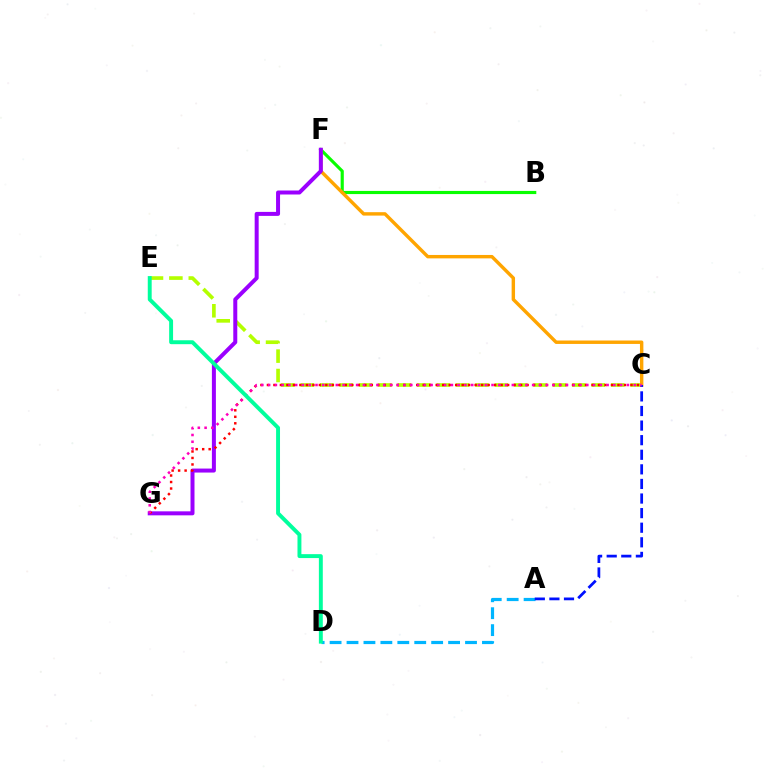{('A', 'D'): [{'color': '#00b5ff', 'line_style': 'dashed', 'thickness': 2.3}], ('B', 'F'): [{'color': '#08ff00', 'line_style': 'solid', 'thickness': 2.26}], ('C', 'E'): [{'color': '#b3ff00', 'line_style': 'dashed', 'thickness': 2.63}], ('C', 'F'): [{'color': '#ffa500', 'line_style': 'solid', 'thickness': 2.46}], ('F', 'G'): [{'color': '#9b00ff', 'line_style': 'solid', 'thickness': 2.88}], ('A', 'C'): [{'color': '#0010ff', 'line_style': 'dashed', 'thickness': 1.98}], ('C', 'G'): [{'color': '#ff0000', 'line_style': 'dotted', 'thickness': 1.76}, {'color': '#ff00bd', 'line_style': 'dotted', 'thickness': 1.84}], ('D', 'E'): [{'color': '#00ff9d', 'line_style': 'solid', 'thickness': 2.82}]}